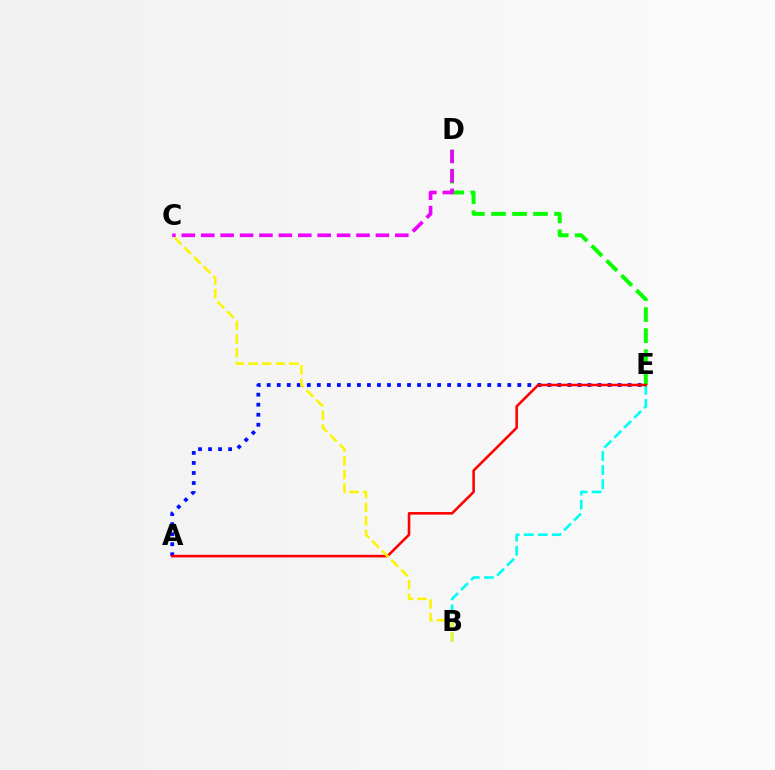{('D', 'E'): [{'color': '#08ff00', 'line_style': 'dashed', 'thickness': 2.86}], ('B', 'E'): [{'color': '#00fff6', 'line_style': 'dashed', 'thickness': 1.9}], ('A', 'E'): [{'color': '#0010ff', 'line_style': 'dotted', 'thickness': 2.72}, {'color': '#ff0000', 'line_style': 'solid', 'thickness': 1.85}], ('C', 'D'): [{'color': '#ee00ff', 'line_style': 'dashed', 'thickness': 2.64}], ('B', 'C'): [{'color': '#fcf500', 'line_style': 'dashed', 'thickness': 1.85}]}